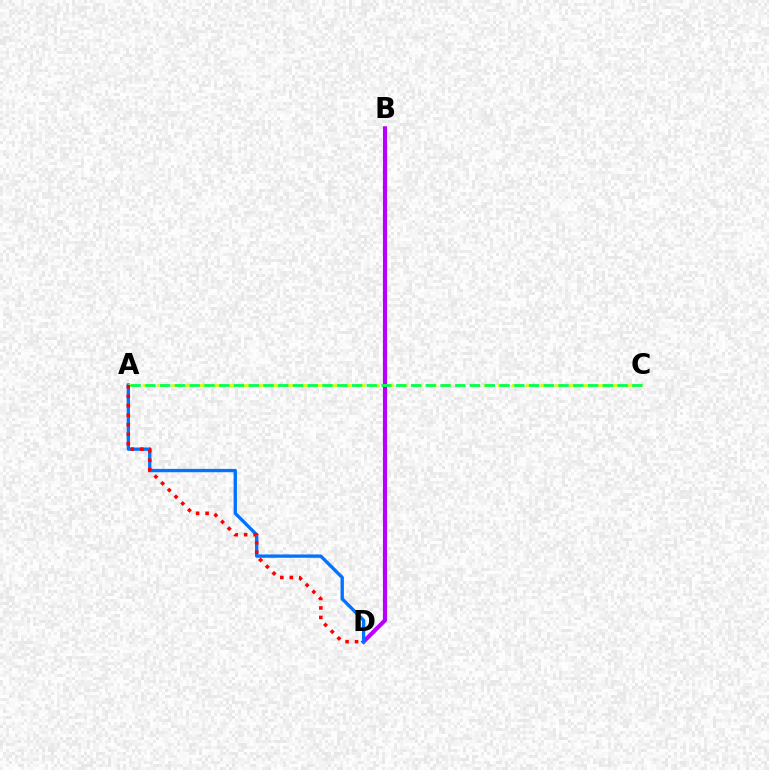{('B', 'D'): [{'color': '#b900ff', 'line_style': 'solid', 'thickness': 2.96}], ('A', 'D'): [{'color': '#0074ff', 'line_style': 'solid', 'thickness': 2.4}, {'color': '#ff0000', 'line_style': 'dotted', 'thickness': 2.58}], ('A', 'C'): [{'color': '#d1ff00', 'line_style': 'dashed', 'thickness': 1.93}, {'color': '#00ff5c', 'line_style': 'dashed', 'thickness': 2.0}]}